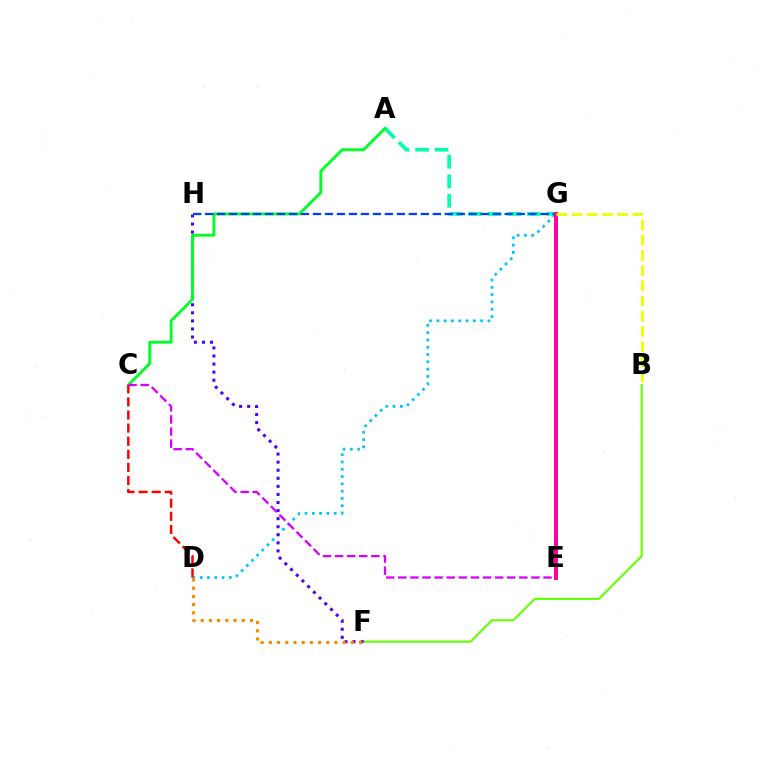{('A', 'G'): [{'color': '#00ffaf', 'line_style': 'dashed', 'thickness': 2.66}], ('D', 'G'): [{'color': '#00c7ff', 'line_style': 'dotted', 'thickness': 1.98}], ('B', 'F'): [{'color': '#66ff00', 'line_style': 'solid', 'thickness': 1.52}], ('F', 'H'): [{'color': '#4f00ff', 'line_style': 'dotted', 'thickness': 2.19}], ('A', 'C'): [{'color': '#00ff27', 'line_style': 'solid', 'thickness': 2.07}], ('C', 'D'): [{'color': '#ff0000', 'line_style': 'dashed', 'thickness': 1.78}], ('G', 'H'): [{'color': '#003fff', 'line_style': 'dashed', 'thickness': 1.63}], ('D', 'F'): [{'color': '#ff8800', 'line_style': 'dotted', 'thickness': 2.23}], ('E', 'G'): [{'color': '#ff00a0', 'line_style': 'solid', 'thickness': 2.86}], ('C', 'E'): [{'color': '#d600ff', 'line_style': 'dashed', 'thickness': 1.64}], ('B', 'G'): [{'color': '#eeff00', 'line_style': 'dashed', 'thickness': 2.06}]}